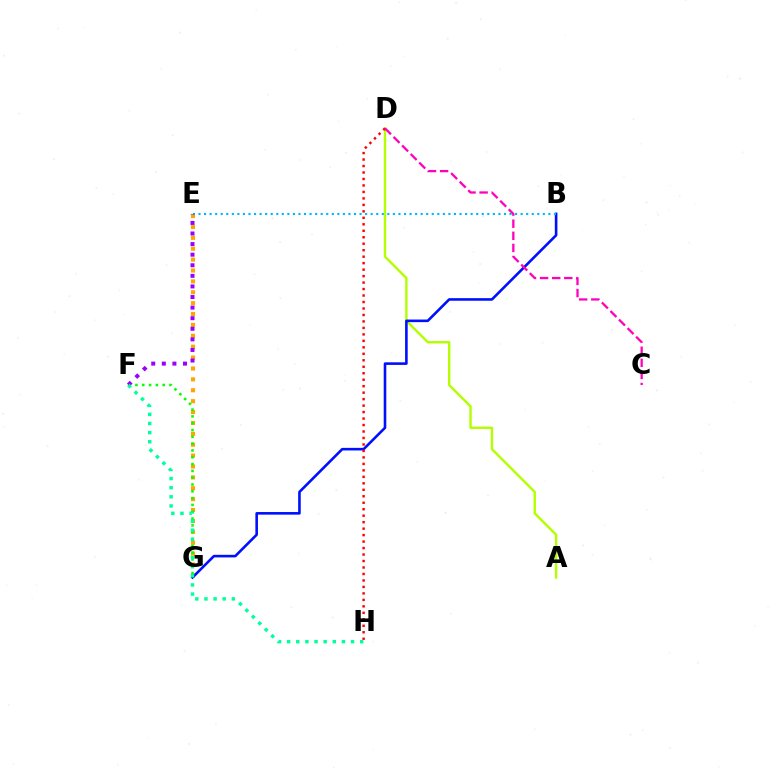{('A', 'D'): [{'color': '#b3ff00', 'line_style': 'solid', 'thickness': 1.73}], ('E', 'G'): [{'color': '#ffa500', 'line_style': 'dotted', 'thickness': 2.96}], ('B', 'G'): [{'color': '#0010ff', 'line_style': 'solid', 'thickness': 1.87}], ('F', 'G'): [{'color': '#08ff00', 'line_style': 'dotted', 'thickness': 1.85}], ('D', 'H'): [{'color': '#ff0000', 'line_style': 'dotted', 'thickness': 1.76}], ('C', 'D'): [{'color': '#ff00bd', 'line_style': 'dashed', 'thickness': 1.64}], ('B', 'E'): [{'color': '#00b5ff', 'line_style': 'dotted', 'thickness': 1.51}], ('E', 'F'): [{'color': '#9b00ff', 'line_style': 'dotted', 'thickness': 2.88}], ('F', 'H'): [{'color': '#00ff9d', 'line_style': 'dotted', 'thickness': 2.48}]}